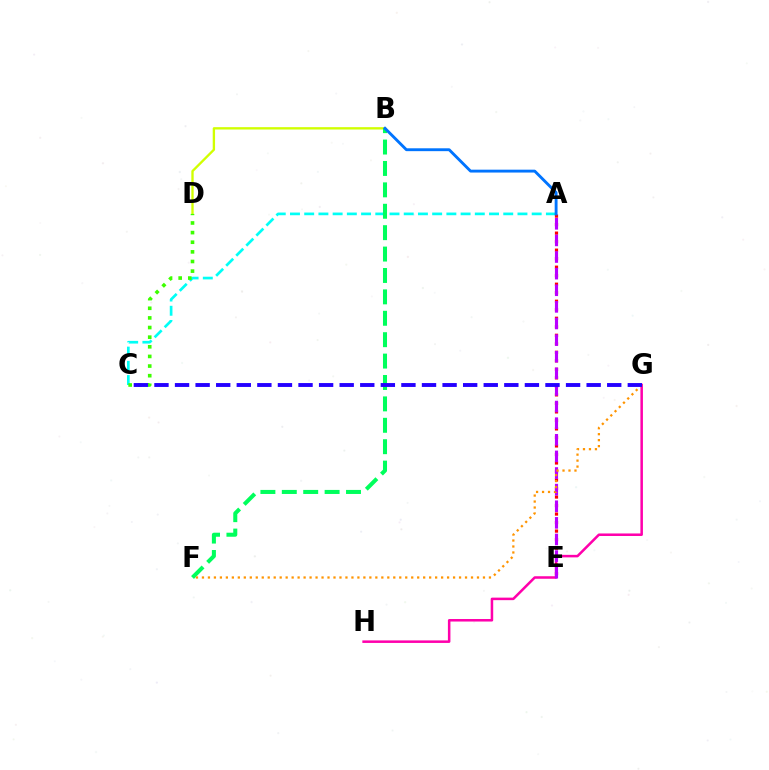{('A', 'C'): [{'color': '#00fff6', 'line_style': 'dashed', 'thickness': 1.93}], ('B', 'D'): [{'color': '#d1ff00', 'line_style': 'solid', 'thickness': 1.69}], ('C', 'D'): [{'color': '#3dff00', 'line_style': 'dotted', 'thickness': 2.62}], ('G', 'H'): [{'color': '#ff00ac', 'line_style': 'solid', 'thickness': 1.82}], ('B', 'F'): [{'color': '#00ff5c', 'line_style': 'dashed', 'thickness': 2.91}], ('A', 'E'): [{'color': '#ff0000', 'line_style': 'dotted', 'thickness': 2.31}, {'color': '#b900ff', 'line_style': 'dashed', 'thickness': 2.26}], ('A', 'B'): [{'color': '#0074ff', 'line_style': 'solid', 'thickness': 2.07}], ('F', 'G'): [{'color': '#ff9400', 'line_style': 'dotted', 'thickness': 1.62}], ('C', 'G'): [{'color': '#2500ff', 'line_style': 'dashed', 'thickness': 2.8}]}